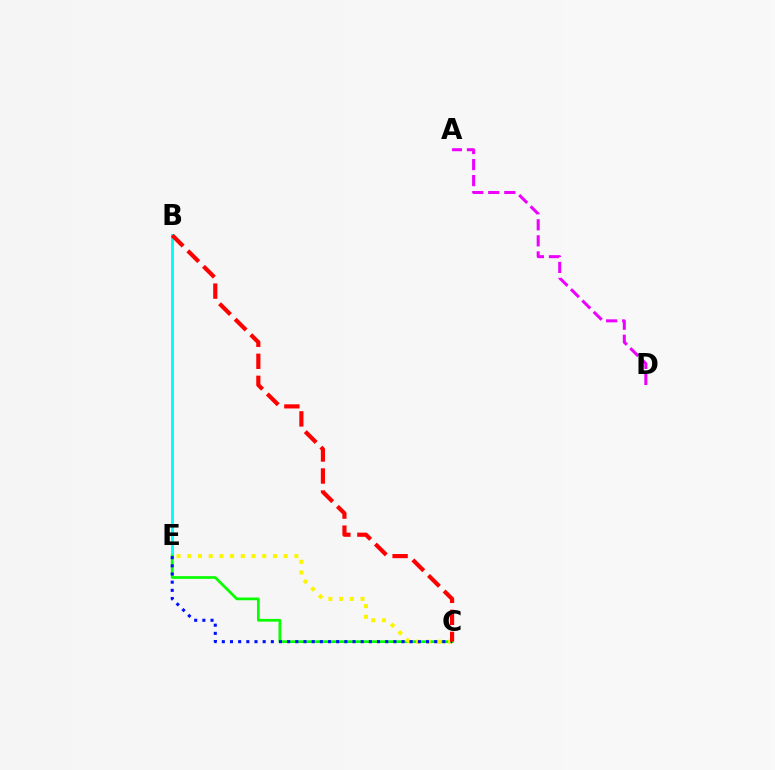{('B', 'E'): [{'color': '#00fff6', 'line_style': 'solid', 'thickness': 2.13}], ('C', 'E'): [{'color': '#08ff00', 'line_style': 'solid', 'thickness': 1.96}, {'color': '#fcf500', 'line_style': 'dotted', 'thickness': 2.91}, {'color': '#0010ff', 'line_style': 'dotted', 'thickness': 2.22}], ('B', 'C'): [{'color': '#ff0000', 'line_style': 'dashed', 'thickness': 2.99}], ('A', 'D'): [{'color': '#ee00ff', 'line_style': 'dashed', 'thickness': 2.18}]}